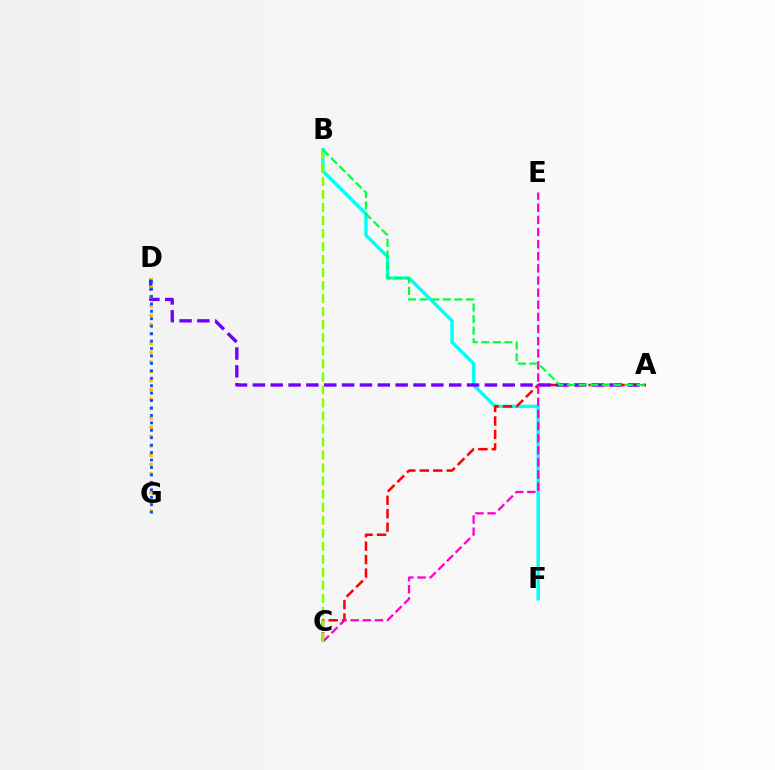{('B', 'F'): [{'color': '#00fff6', 'line_style': 'solid', 'thickness': 2.46}], ('A', 'C'): [{'color': '#ff0000', 'line_style': 'dashed', 'thickness': 1.83}], ('A', 'D'): [{'color': '#7200ff', 'line_style': 'dashed', 'thickness': 2.42}], ('D', 'G'): [{'color': '#ffbd00', 'line_style': 'dotted', 'thickness': 2.54}, {'color': '#004bff', 'line_style': 'dotted', 'thickness': 2.02}], ('C', 'E'): [{'color': '#ff00cf', 'line_style': 'dashed', 'thickness': 1.65}], ('B', 'C'): [{'color': '#84ff00', 'line_style': 'dashed', 'thickness': 1.77}], ('A', 'B'): [{'color': '#00ff39', 'line_style': 'dashed', 'thickness': 1.58}]}